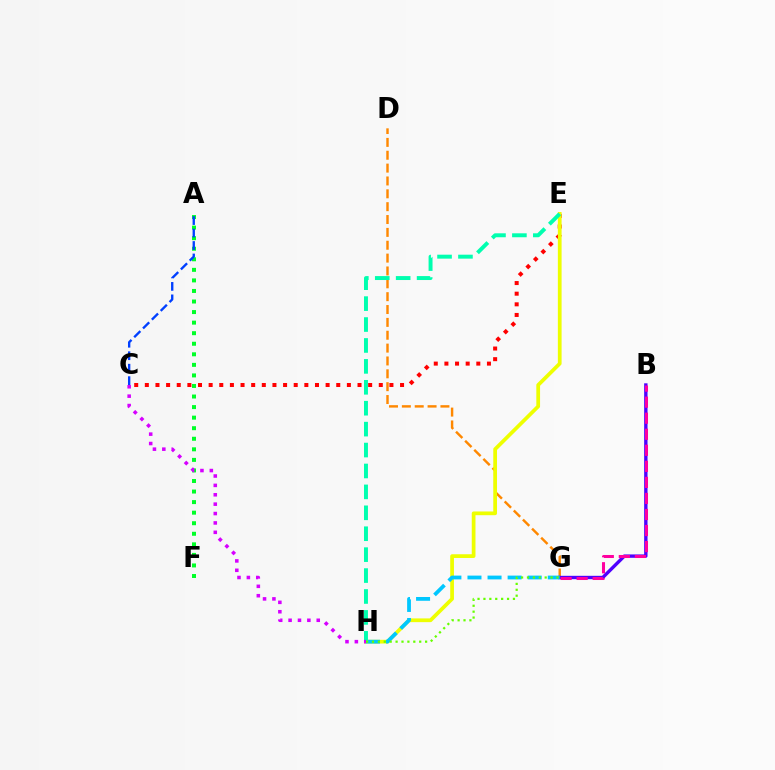{('D', 'G'): [{'color': '#ff8800', 'line_style': 'dashed', 'thickness': 1.75}], ('B', 'G'): [{'color': '#4f00ff', 'line_style': 'solid', 'thickness': 2.43}, {'color': '#ff00a0', 'line_style': 'dashed', 'thickness': 2.18}], ('C', 'E'): [{'color': '#ff0000', 'line_style': 'dotted', 'thickness': 2.89}], ('A', 'F'): [{'color': '#00ff27', 'line_style': 'dotted', 'thickness': 2.87}], ('E', 'H'): [{'color': '#eeff00', 'line_style': 'solid', 'thickness': 2.69}, {'color': '#00ffaf', 'line_style': 'dashed', 'thickness': 2.84}], ('G', 'H'): [{'color': '#00c7ff', 'line_style': 'dashed', 'thickness': 2.73}, {'color': '#66ff00', 'line_style': 'dotted', 'thickness': 1.6}], ('A', 'C'): [{'color': '#003fff', 'line_style': 'dashed', 'thickness': 1.69}], ('C', 'H'): [{'color': '#d600ff', 'line_style': 'dotted', 'thickness': 2.55}]}